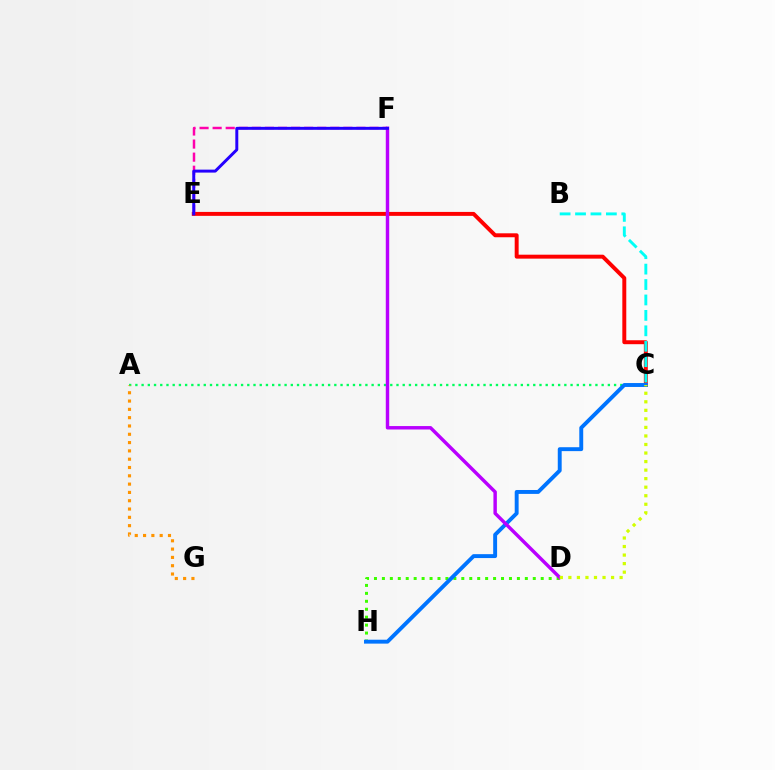{('D', 'H'): [{'color': '#3dff00', 'line_style': 'dotted', 'thickness': 2.16}], ('C', 'E'): [{'color': '#ff0000', 'line_style': 'solid', 'thickness': 2.84}], ('A', 'C'): [{'color': '#00ff5c', 'line_style': 'dotted', 'thickness': 1.69}], ('B', 'C'): [{'color': '#00fff6', 'line_style': 'dashed', 'thickness': 2.1}], ('C', 'H'): [{'color': '#0074ff', 'line_style': 'solid', 'thickness': 2.81}], ('A', 'G'): [{'color': '#ff9400', 'line_style': 'dotted', 'thickness': 2.26}], ('E', 'F'): [{'color': '#ff00ac', 'line_style': 'dashed', 'thickness': 1.78}, {'color': '#2500ff', 'line_style': 'solid', 'thickness': 2.13}], ('D', 'F'): [{'color': '#b900ff', 'line_style': 'solid', 'thickness': 2.47}], ('C', 'D'): [{'color': '#d1ff00', 'line_style': 'dotted', 'thickness': 2.32}]}